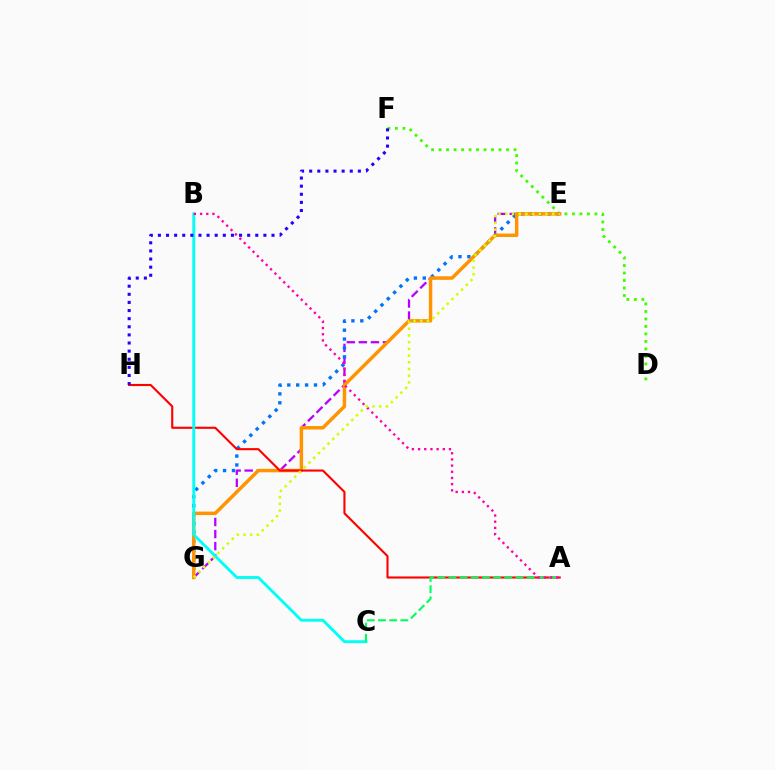{('D', 'F'): [{'color': '#3dff00', 'line_style': 'dotted', 'thickness': 2.04}], ('E', 'G'): [{'color': '#b900ff', 'line_style': 'dashed', 'thickness': 1.64}, {'color': '#0074ff', 'line_style': 'dotted', 'thickness': 2.42}, {'color': '#ff9400', 'line_style': 'solid', 'thickness': 2.49}, {'color': '#d1ff00', 'line_style': 'dotted', 'thickness': 1.82}], ('A', 'H'): [{'color': '#ff0000', 'line_style': 'solid', 'thickness': 1.52}], ('B', 'C'): [{'color': '#00fff6', 'line_style': 'solid', 'thickness': 2.07}], ('F', 'H'): [{'color': '#2500ff', 'line_style': 'dotted', 'thickness': 2.2}], ('A', 'C'): [{'color': '#00ff5c', 'line_style': 'dashed', 'thickness': 1.52}], ('A', 'B'): [{'color': '#ff00ac', 'line_style': 'dotted', 'thickness': 1.68}]}